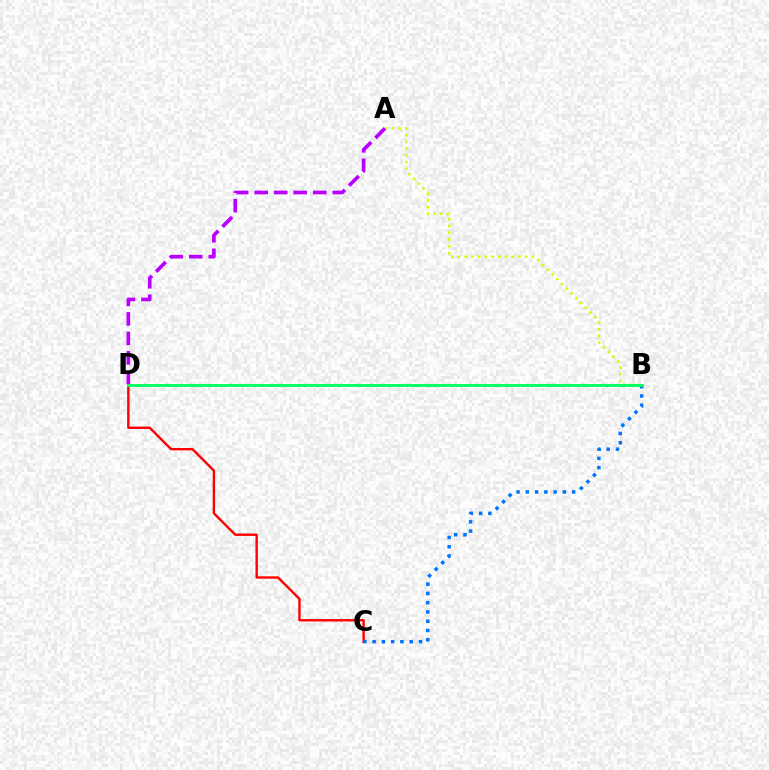{('A', 'B'): [{'color': '#d1ff00', 'line_style': 'dotted', 'thickness': 1.83}], ('A', 'D'): [{'color': '#b900ff', 'line_style': 'dashed', 'thickness': 2.65}], ('C', 'D'): [{'color': '#ff0000', 'line_style': 'solid', 'thickness': 1.71}], ('B', 'C'): [{'color': '#0074ff', 'line_style': 'dotted', 'thickness': 2.52}], ('B', 'D'): [{'color': '#00ff5c', 'line_style': 'solid', 'thickness': 2.03}]}